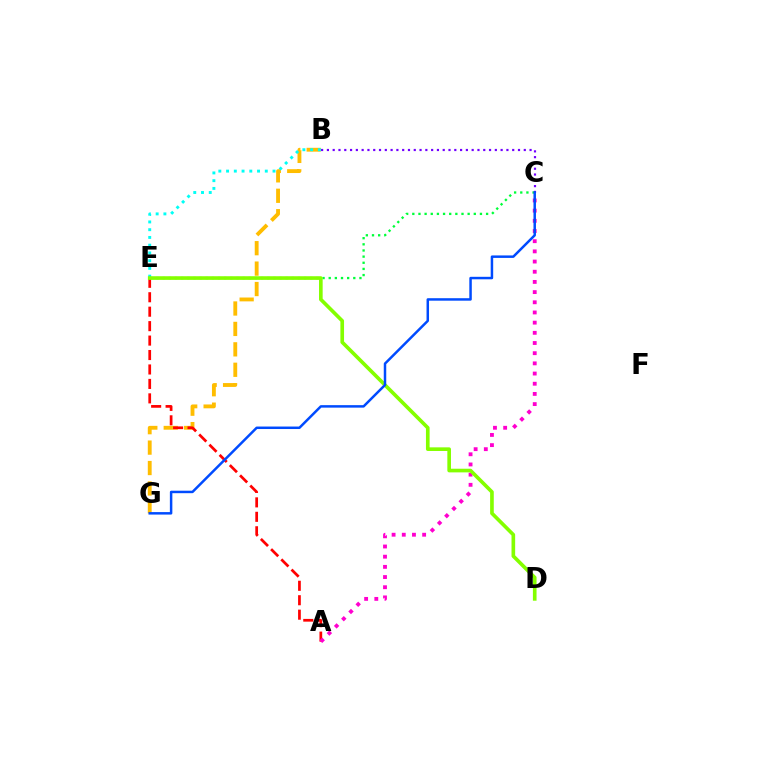{('C', 'E'): [{'color': '#00ff39', 'line_style': 'dotted', 'thickness': 1.67}], ('B', 'G'): [{'color': '#ffbd00', 'line_style': 'dashed', 'thickness': 2.77}], ('B', 'C'): [{'color': '#7200ff', 'line_style': 'dotted', 'thickness': 1.57}], ('B', 'E'): [{'color': '#00fff6', 'line_style': 'dotted', 'thickness': 2.1}], ('A', 'E'): [{'color': '#ff0000', 'line_style': 'dashed', 'thickness': 1.96}], ('A', 'C'): [{'color': '#ff00cf', 'line_style': 'dotted', 'thickness': 2.77}], ('D', 'E'): [{'color': '#84ff00', 'line_style': 'solid', 'thickness': 2.63}], ('C', 'G'): [{'color': '#004bff', 'line_style': 'solid', 'thickness': 1.79}]}